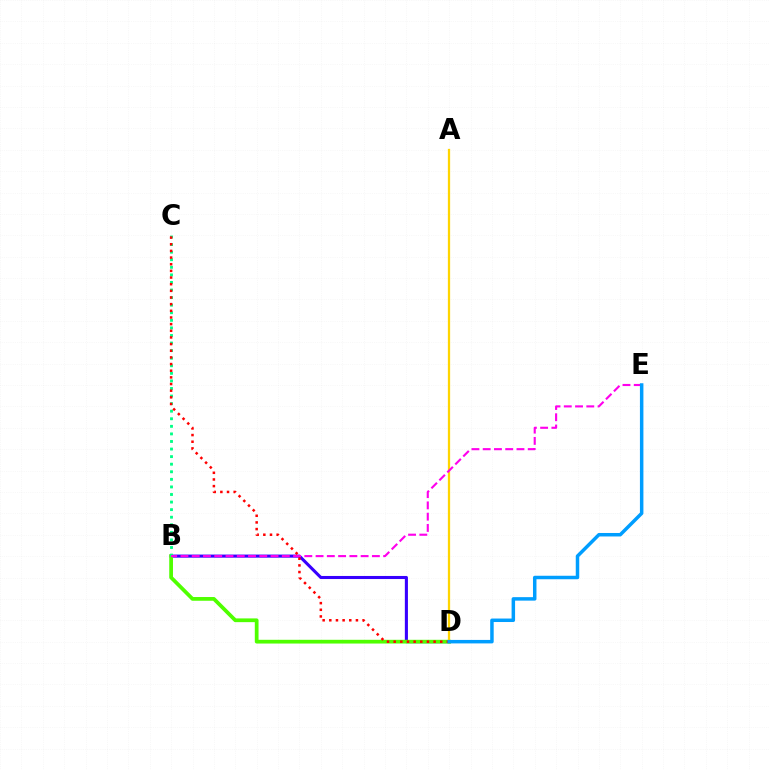{('B', 'D'): [{'color': '#3700ff', 'line_style': 'solid', 'thickness': 2.22}, {'color': '#4fff00', 'line_style': 'solid', 'thickness': 2.69}], ('B', 'C'): [{'color': '#00ff86', 'line_style': 'dotted', 'thickness': 2.06}], ('A', 'D'): [{'color': '#ffd500', 'line_style': 'solid', 'thickness': 1.64}], ('B', 'E'): [{'color': '#ff00ed', 'line_style': 'dashed', 'thickness': 1.53}], ('C', 'D'): [{'color': '#ff0000', 'line_style': 'dotted', 'thickness': 1.81}], ('D', 'E'): [{'color': '#009eff', 'line_style': 'solid', 'thickness': 2.51}]}